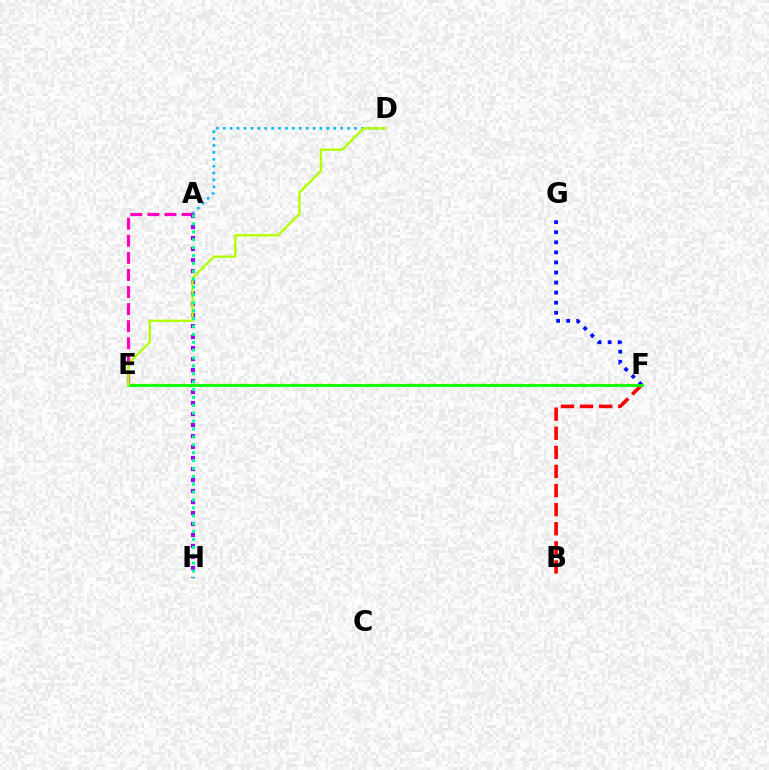{('E', 'F'): [{'color': '#ffa500', 'line_style': 'dashed', 'thickness': 1.7}, {'color': '#08ff00', 'line_style': 'solid', 'thickness': 2.02}], ('A', 'D'): [{'color': '#00b5ff', 'line_style': 'dotted', 'thickness': 1.88}], ('A', 'E'): [{'color': '#ff00bd', 'line_style': 'dashed', 'thickness': 2.32}], ('F', 'G'): [{'color': '#0010ff', 'line_style': 'dotted', 'thickness': 2.73}], ('A', 'H'): [{'color': '#9b00ff', 'line_style': 'dotted', 'thickness': 2.99}, {'color': '#00ff9d', 'line_style': 'dotted', 'thickness': 2.14}], ('B', 'F'): [{'color': '#ff0000', 'line_style': 'dashed', 'thickness': 2.59}], ('D', 'E'): [{'color': '#b3ff00', 'line_style': 'solid', 'thickness': 1.7}]}